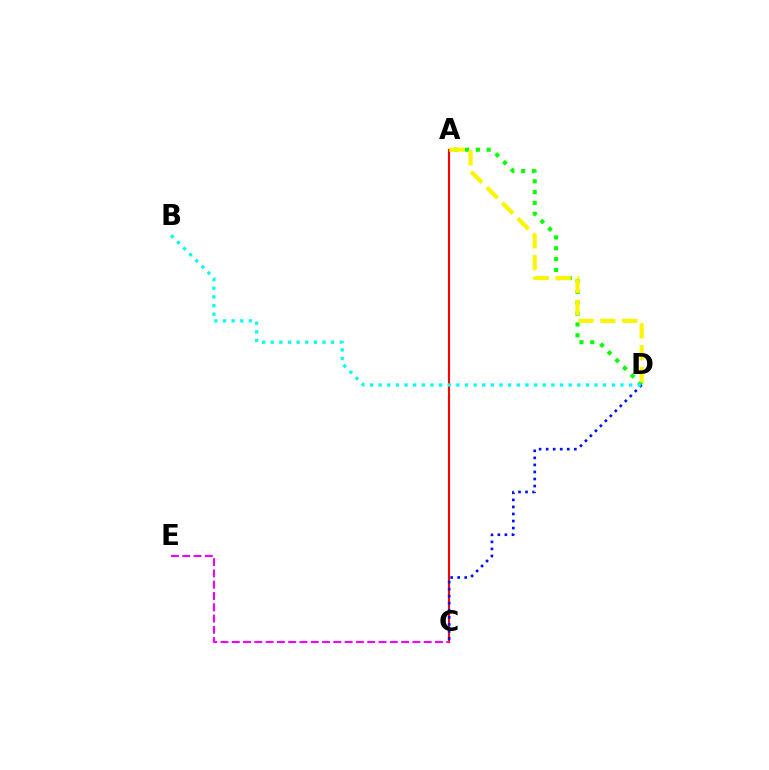{('A', 'C'): [{'color': '#ff0000', 'line_style': 'solid', 'thickness': 1.54}], ('A', 'D'): [{'color': '#08ff00', 'line_style': 'dotted', 'thickness': 2.95}, {'color': '#fcf500', 'line_style': 'dashed', 'thickness': 2.97}], ('C', 'E'): [{'color': '#ee00ff', 'line_style': 'dashed', 'thickness': 1.53}], ('C', 'D'): [{'color': '#0010ff', 'line_style': 'dotted', 'thickness': 1.91}], ('B', 'D'): [{'color': '#00fff6', 'line_style': 'dotted', 'thickness': 2.35}]}